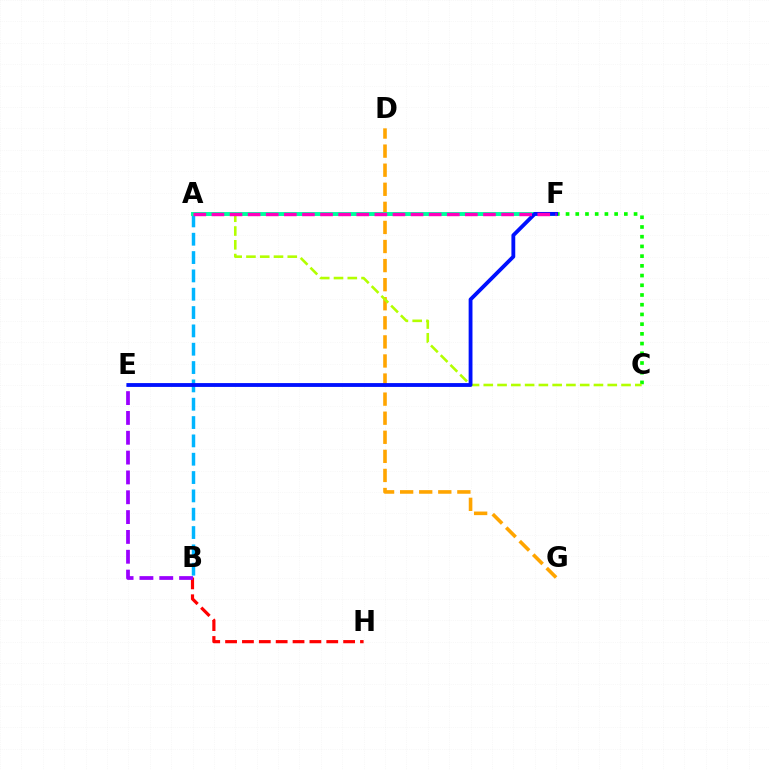{('C', 'F'): [{'color': '#08ff00', 'line_style': 'dotted', 'thickness': 2.64}], ('D', 'G'): [{'color': '#ffa500', 'line_style': 'dashed', 'thickness': 2.59}], ('B', 'H'): [{'color': '#ff0000', 'line_style': 'dashed', 'thickness': 2.29}], ('B', 'E'): [{'color': '#9b00ff', 'line_style': 'dashed', 'thickness': 2.69}], ('A', 'B'): [{'color': '#00b5ff', 'line_style': 'dashed', 'thickness': 2.49}], ('A', 'C'): [{'color': '#b3ff00', 'line_style': 'dashed', 'thickness': 1.87}], ('A', 'F'): [{'color': '#00ff9d', 'line_style': 'solid', 'thickness': 2.82}, {'color': '#ff00bd', 'line_style': 'dashed', 'thickness': 2.46}], ('E', 'F'): [{'color': '#0010ff', 'line_style': 'solid', 'thickness': 2.76}]}